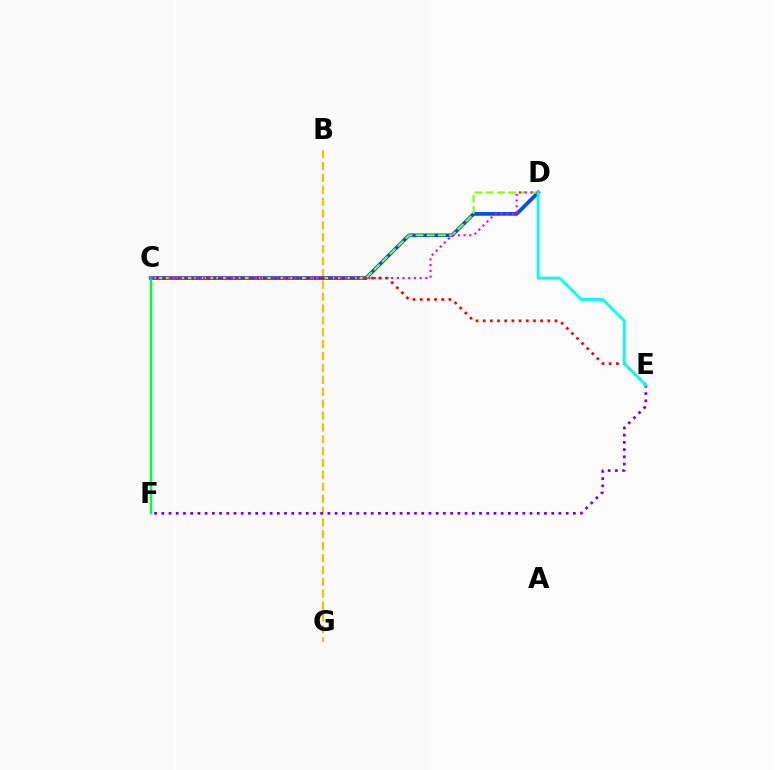{('B', 'G'): [{'color': '#ffbd00', 'line_style': 'dashed', 'thickness': 1.61}], ('C', 'D'): [{'color': '#004bff', 'line_style': 'solid', 'thickness': 2.66}, {'color': '#84ff00', 'line_style': 'dashed', 'thickness': 1.51}, {'color': '#ff00cf', 'line_style': 'dotted', 'thickness': 1.55}], ('C', 'F'): [{'color': '#00ff39', 'line_style': 'solid', 'thickness': 1.78}], ('E', 'F'): [{'color': '#7200ff', 'line_style': 'dotted', 'thickness': 1.96}], ('C', 'E'): [{'color': '#ff0000', 'line_style': 'dotted', 'thickness': 1.95}], ('D', 'E'): [{'color': '#00fff6', 'line_style': 'solid', 'thickness': 2.02}]}